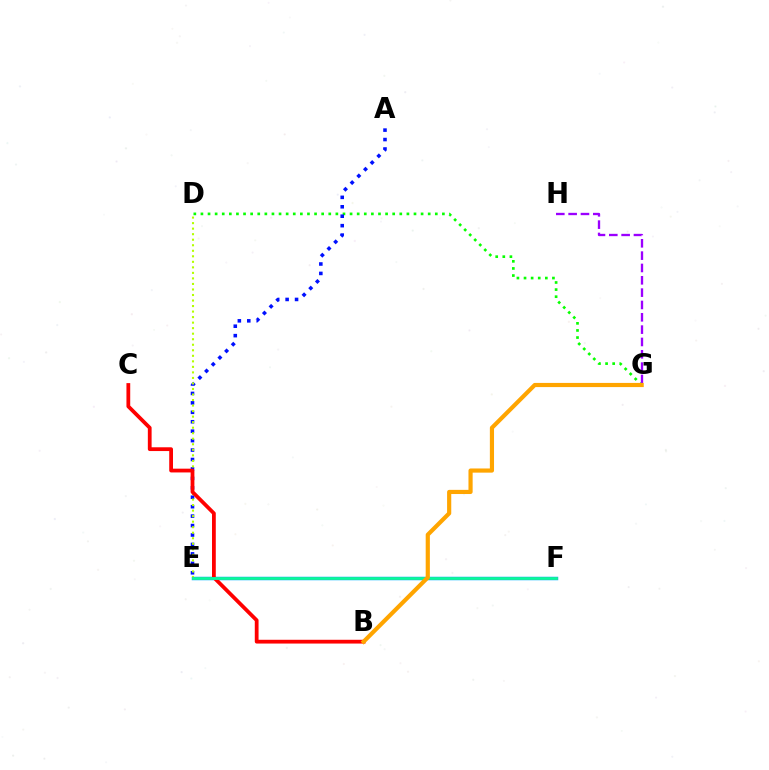{('D', 'G'): [{'color': '#08ff00', 'line_style': 'dotted', 'thickness': 1.93}], ('E', 'F'): [{'color': '#00b5ff', 'line_style': 'solid', 'thickness': 2.52}, {'color': '#ff00bd', 'line_style': 'solid', 'thickness': 1.98}, {'color': '#00ff9d', 'line_style': 'solid', 'thickness': 2.01}], ('G', 'H'): [{'color': '#9b00ff', 'line_style': 'dashed', 'thickness': 1.68}], ('A', 'E'): [{'color': '#0010ff', 'line_style': 'dotted', 'thickness': 2.56}], ('D', 'E'): [{'color': '#b3ff00', 'line_style': 'dotted', 'thickness': 1.5}], ('B', 'C'): [{'color': '#ff0000', 'line_style': 'solid', 'thickness': 2.72}], ('B', 'G'): [{'color': '#ffa500', 'line_style': 'solid', 'thickness': 3.0}]}